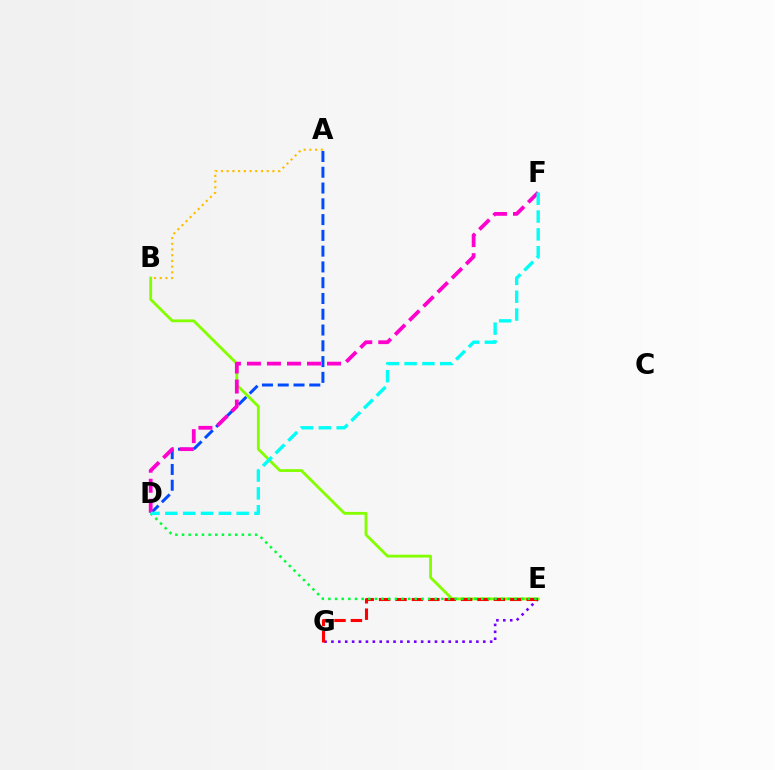{('E', 'G'): [{'color': '#7200ff', 'line_style': 'dotted', 'thickness': 1.88}, {'color': '#ff0000', 'line_style': 'dashed', 'thickness': 2.23}], ('B', 'E'): [{'color': '#84ff00', 'line_style': 'solid', 'thickness': 2.04}], ('A', 'D'): [{'color': '#004bff', 'line_style': 'dashed', 'thickness': 2.14}], ('D', 'E'): [{'color': '#00ff39', 'line_style': 'dotted', 'thickness': 1.81}], ('A', 'B'): [{'color': '#ffbd00', 'line_style': 'dotted', 'thickness': 1.55}], ('D', 'F'): [{'color': '#ff00cf', 'line_style': 'dashed', 'thickness': 2.72}, {'color': '#00fff6', 'line_style': 'dashed', 'thickness': 2.42}]}